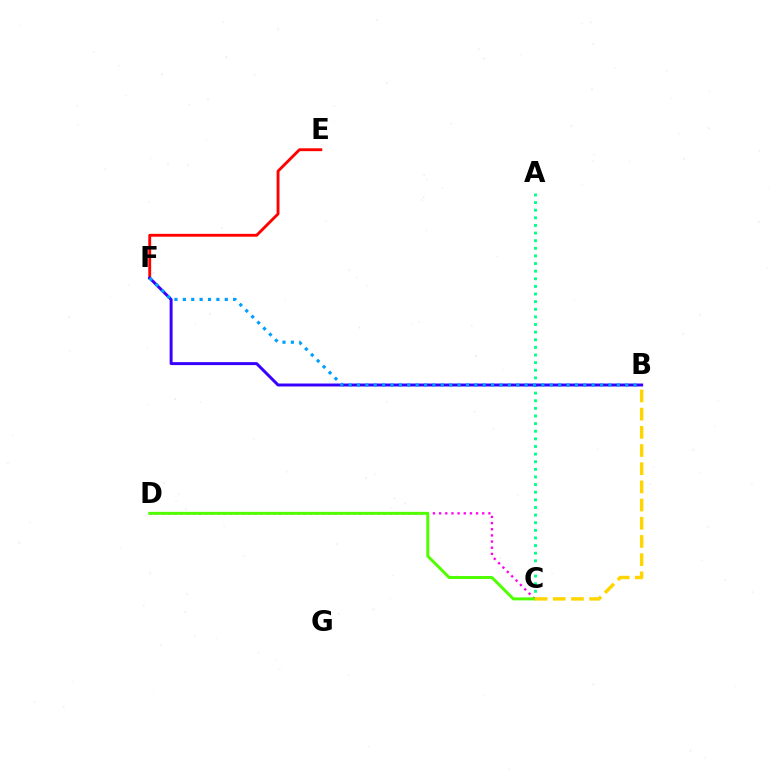{('C', 'D'): [{'color': '#ff00ed', 'line_style': 'dotted', 'thickness': 1.67}, {'color': '#4fff00', 'line_style': 'solid', 'thickness': 2.13}], ('E', 'F'): [{'color': '#ff0000', 'line_style': 'solid', 'thickness': 2.06}], ('A', 'C'): [{'color': '#00ff86', 'line_style': 'dotted', 'thickness': 2.07}], ('B', 'F'): [{'color': '#3700ff', 'line_style': 'solid', 'thickness': 2.13}, {'color': '#009eff', 'line_style': 'dotted', 'thickness': 2.28}], ('B', 'C'): [{'color': '#ffd500', 'line_style': 'dashed', 'thickness': 2.47}]}